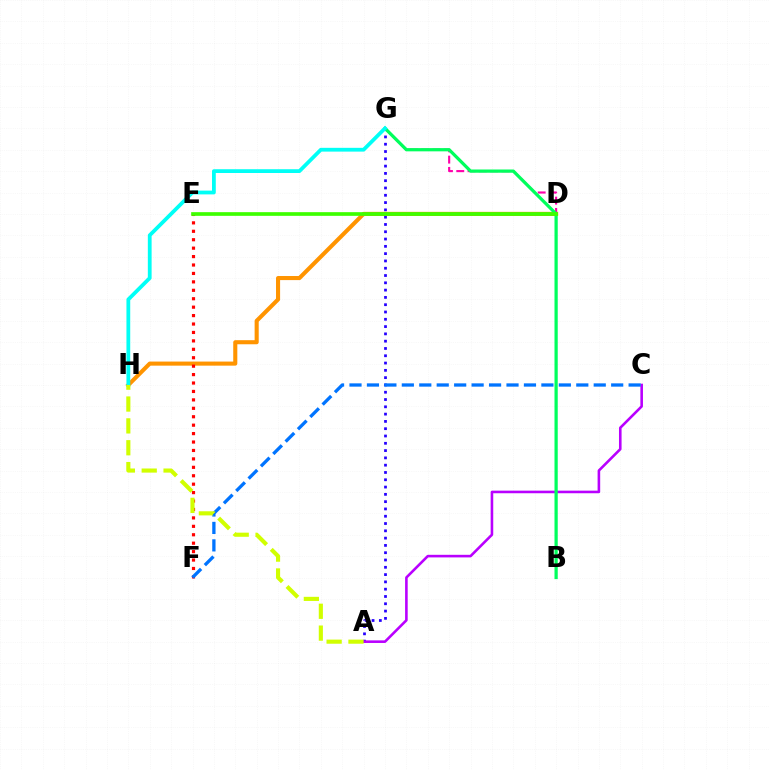{('A', 'G'): [{'color': '#2500ff', 'line_style': 'dotted', 'thickness': 1.98}], ('D', 'H'): [{'color': '#ff9400', 'line_style': 'solid', 'thickness': 2.94}], ('D', 'G'): [{'color': '#ff00ac', 'line_style': 'dashed', 'thickness': 1.53}], ('A', 'C'): [{'color': '#b900ff', 'line_style': 'solid', 'thickness': 1.87}], ('E', 'F'): [{'color': '#ff0000', 'line_style': 'dotted', 'thickness': 2.29}], ('C', 'F'): [{'color': '#0074ff', 'line_style': 'dashed', 'thickness': 2.37}], ('B', 'G'): [{'color': '#00ff5c', 'line_style': 'solid', 'thickness': 2.33}], ('G', 'H'): [{'color': '#00fff6', 'line_style': 'solid', 'thickness': 2.72}], ('A', 'H'): [{'color': '#d1ff00', 'line_style': 'dashed', 'thickness': 2.97}], ('D', 'E'): [{'color': '#3dff00', 'line_style': 'solid', 'thickness': 2.64}]}